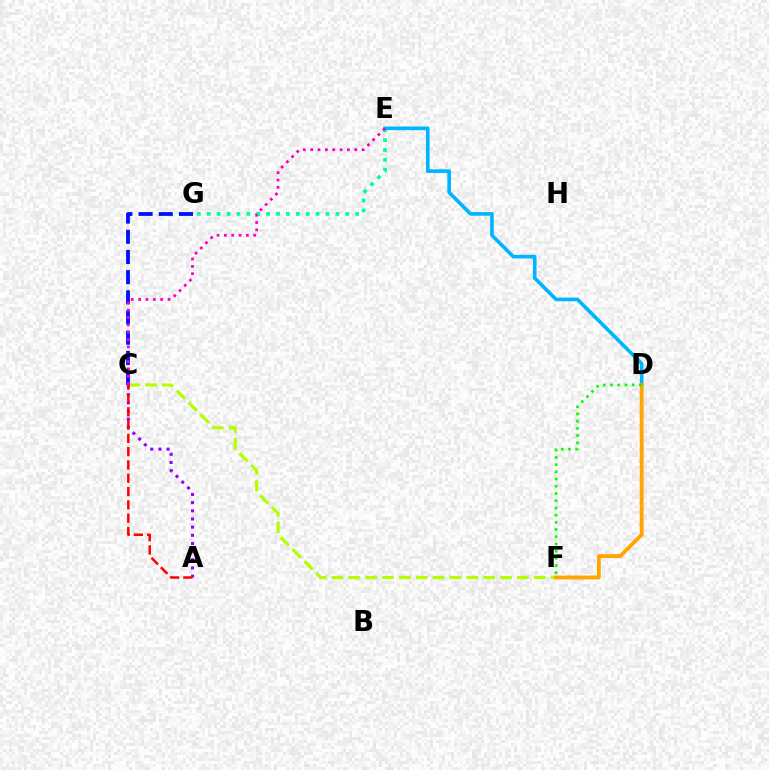{('C', 'F'): [{'color': '#b3ff00', 'line_style': 'dashed', 'thickness': 2.29}], ('E', 'G'): [{'color': '#00ff9d', 'line_style': 'dotted', 'thickness': 2.69}], ('D', 'E'): [{'color': '#00b5ff', 'line_style': 'solid', 'thickness': 2.61}], ('C', 'G'): [{'color': '#0010ff', 'line_style': 'dashed', 'thickness': 2.74}], ('D', 'F'): [{'color': '#ffa500', 'line_style': 'solid', 'thickness': 2.77}, {'color': '#08ff00', 'line_style': 'dotted', 'thickness': 1.96}], ('A', 'C'): [{'color': '#9b00ff', 'line_style': 'dotted', 'thickness': 2.22}, {'color': '#ff0000', 'line_style': 'dashed', 'thickness': 1.81}], ('C', 'E'): [{'color': '#ff00bd', 'line_style': 'dotted', 'thickness': 2.0}]}